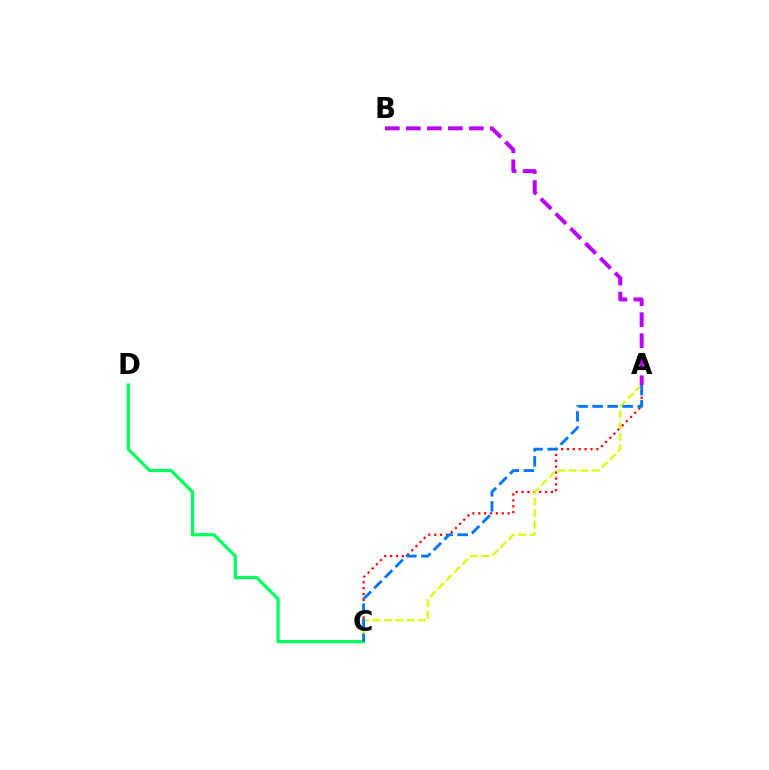{('C', 'D'): [{'color': '#00ff5c', 'line_style': 'solid', 'thickness': 2.33}], ('A', 'C'): [{'color': '#ff0000', 'line_style': 'dotted', 'thickness': 1.6}, {'color': '#d1ff00', 'line_style': 'dashed', 'thickness': 1.55}, {'color': '#0074ff', 'line_style': 'dashed', 'thickness': 2.04}], ('A', 'B'): [{'color': '#b900ff', 'line_style': 'dashed', 'thickness': 2.85}]}